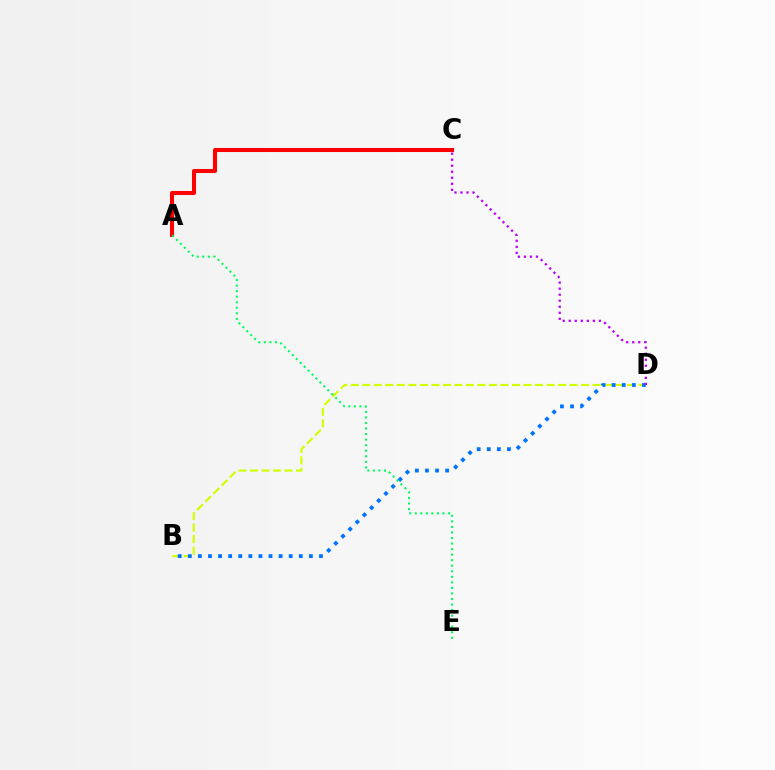{('B', 'D'): [{'color': '#d1ff00', 'line_style': 'dashed', 'thickness': 1.56}, {'color': '#0074ff', 'line_style': 'dotted', 'thickness': 2.74}], ('A', 'C'): [{'color': '#ff0000', 'line_style': 'solid', 'thickness': 2.92}], ('C', 'D'): [{'color': '#b900ff', 'line_style': 'dotted', 'thickness': 1.64}], ('A', 'E'): [{'color': '#00ff5c', 'line_style': 'dotted', 'thickness': 1.51}]}